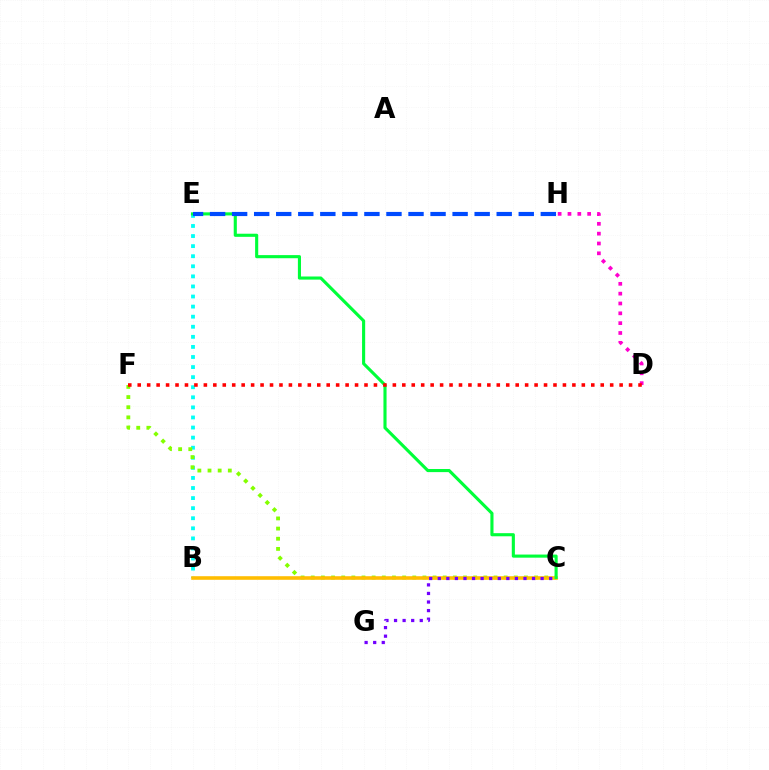{('B', 'E'): [{'color': '#00fff6', 'line_style': 'dotted', 'thickness': 2.74}], ('C', 'F'): [{'color': '#84ff00', 'line_style': 'dotted', 'thickness': 2.76}], ('B', 'C'): [{'color': '#ffbd00', 'line_style': 'solid', 'thickness': 2.58}], ('C', 'G'): [{'color': '#7200ff', 'line_style': 'dotted', 'thickness': 2.33}], ('D', 'H'): [{'color': '#ff00cf', 'line_style': 'dotted', 'thickness': 2.67}], ('C', 'E'): [{'color': '#00ff39', 'line_style': 'solid', 'thickness': 2.24}], ('E', 'H'): [{'color': '#004bff', 'line_style': 'dashed', 'thickness': 3.0}], ('D', 'F'): [{'color': '#ff0000', 'line_style': 'dotted', 'thickness': 2.57}]}